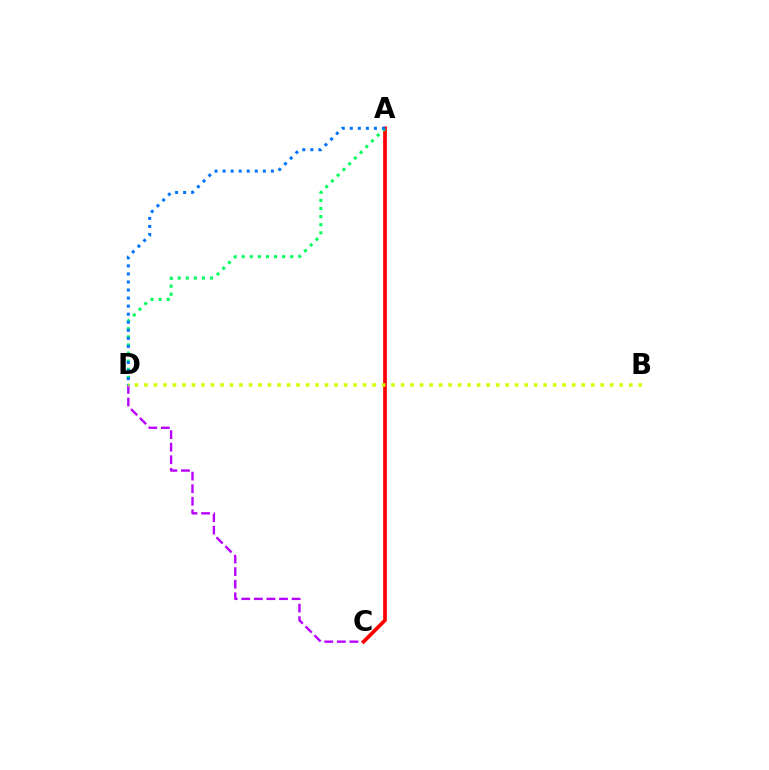{('C', 'D'): [{'color': '#b900ff', 'line_style': 'dashed', 'thickness': 1.71}], ('A', 'C'): [{'color': '#ff0000', 'line_style': 'solid', 'thickness': 2.66}], ('A', 'D'): [{'color': '#00ff5c', 'line_style': 'dotted', 'thickness': 2.2}, {'color': '#0074ff', 'line_style': 'dotted', 'thickness': 2.19}], ('B', 'D'): [{'color': '#d1ff00', 'line_style': 'dotted', 'thickness': 2.58}]}